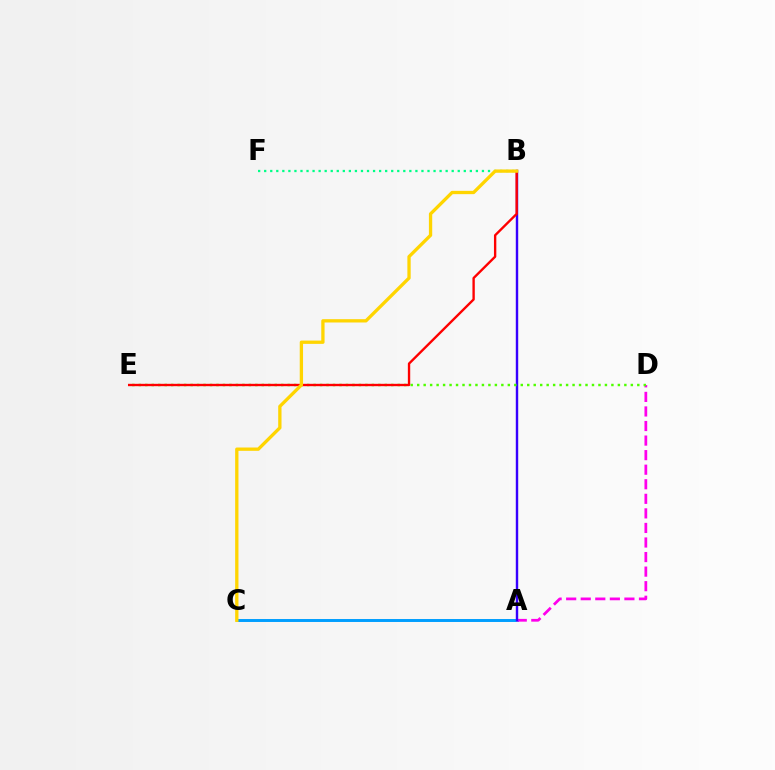{('A', 'C'): [{'color': '#009eff', 'line_style': 'solid', 'thickness': 2.12}], ('A', 'D'): [{'color': '#ff00ed', 'line_style': 'dashed', 'thickness': 1.98}], ('B', 'F'): [{'color': '#00ff86', 'line_style': 'dotted', 'thickness': 1.64}], ('A', 'B'): [{'color': '#3700ff', 'line_style': 'solid', 'thickness': 1.74}], ('D', 'E'): [{'color': '#4fff00', 'line_style': 'dotted', 'thickness': 1.76}], ('B', 'E'): [{'color': '#ff0000', 'line_style': 'solid', 'thickness': 1.7}], ('B', 'C'): [{'color': '#ffd500', 'line_style': 'solid', 'thickness': 2.38}]}